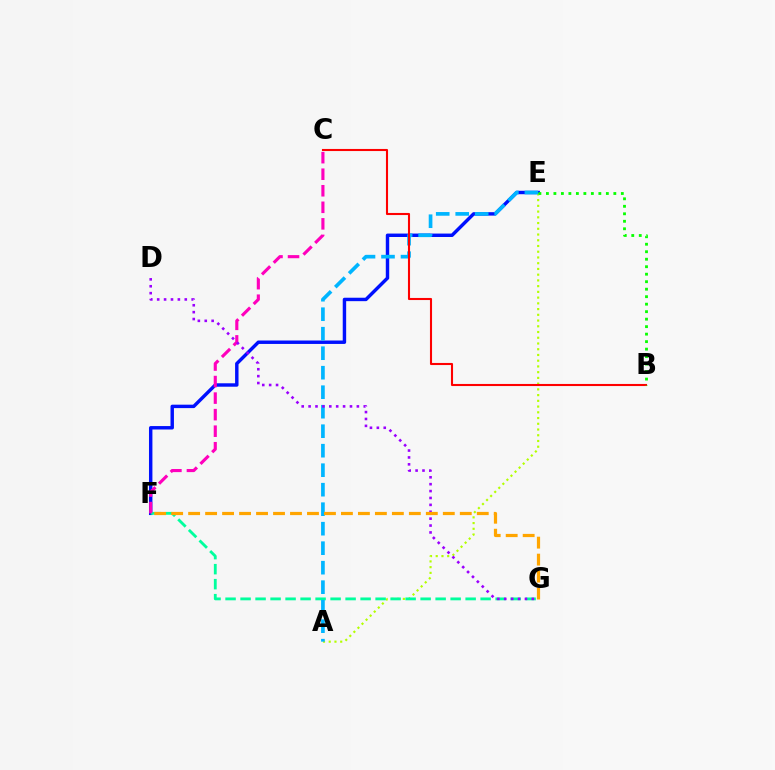{('E', 'F'): [{'color': '#0010ff', 'line_style': 'solid', 'thickness': 2.47}], ('A', 'E'): [{'color': '#b3ff00', 'line_style': 'dotted', 'thickness': 1.56}, {'color': '#00b5ff', 'line_style': 'dashed', 'thickness': 2.65}], ('F', 'G'): [{'color': '#00ff9d', 'line_style': 'dashed', 'thickness': 2.04}, {'color': '#ffa500', 'line_style': 'dashed', 'thickness': 2.31}], ('B', 'C'): [{'color': '#ff0000', 'line_style': 'solid', 'thickness': 1.51}], ('B', 'E'): [{'color': '#08ff00', 'line_style': 'dotted', 'thickness': 2.04}], ('C', 'F'): [{'color': '#ff00bd', 'line_style': 'dashed', 'thickness': 2.25}], ('D', 'G'): [{'color': '#9b00ff', 'line_style': 'dotted', 'thickness': 1.87}]}